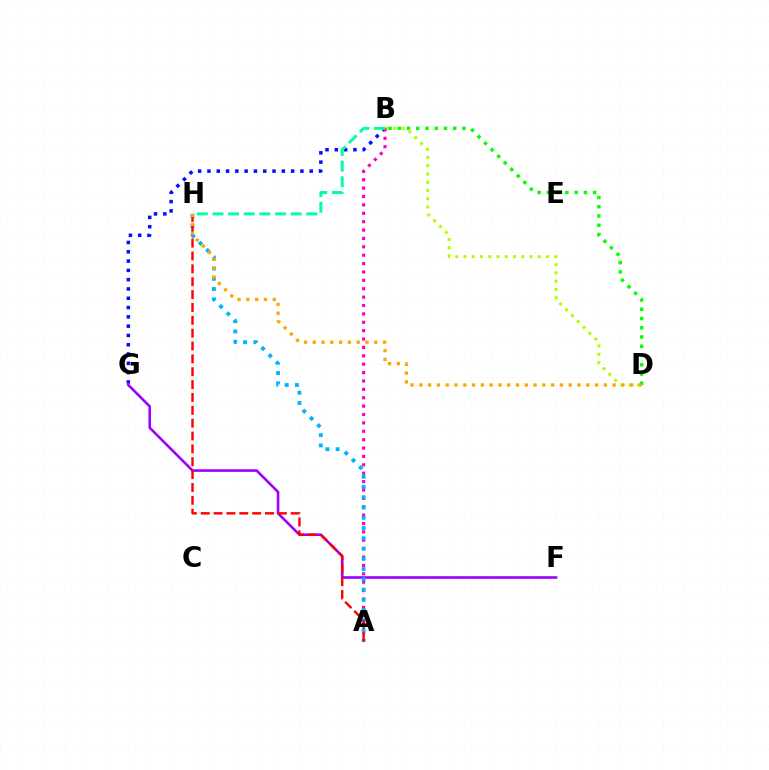{('B', 'G'): [{'color': '#0010ff', 'line_style': 'dotted', 'thickness': 2.53}], ('B', 'D'): [{'color': '#08ff00', 'line_style': 'dotted', 'thickness': 2.51}, {'color': '#b3ff00', 'line_style': 'dotted', 'thickness': 2.24}], ('F', 'G'): [{'color': '#9b00ff', 'line_style': 'solid', 'thickness': 1.87}], ('A', 'B'): [{'color': '#ff00bd', 'line_style': 'dotted', 'thickness': 2.28}], ('A', 'H'): [{'color': '#00b5ff', 'line_style': 'dotted', 'thickness': 2.79}, {'color': '#ff0000', 'line_style': 'dashed', 'thickness': 1.75}], ('D', 'H'): [{'color': '#ffa500', 'line_style': 'dotted', 'thickness': 2.39}], ('B', 'H'): [{'color': '#00ff9d', 'line_style': 'dashed', 'thickness': 2.12}]}